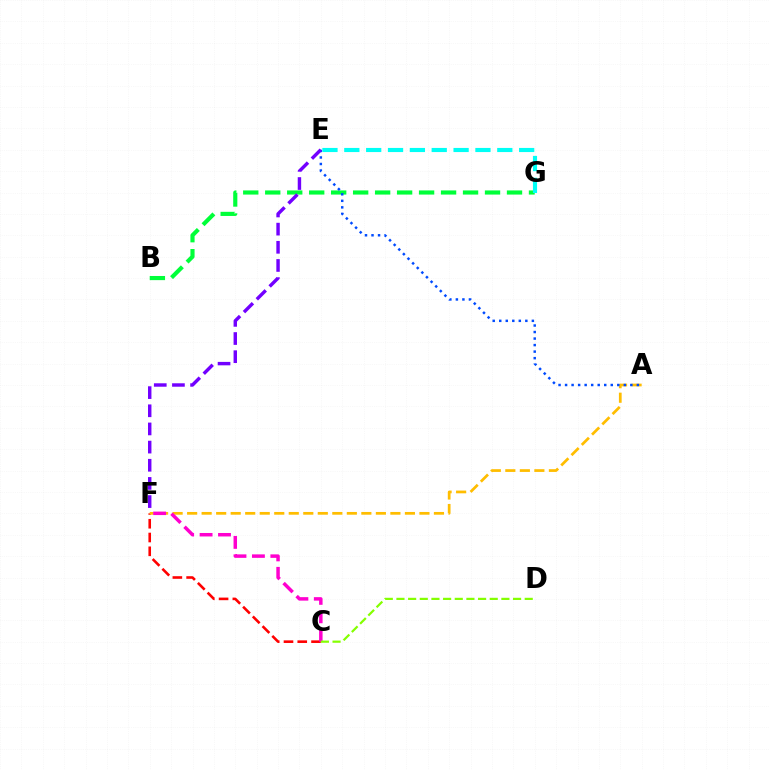{('C', 'F'): [{'color': '#ff0000', 'line_style': 'dashed', 'thickness': 1.87}, {'color': '#ff00cf', 'line_style': 'dashed', 'thickness': 2.5}], ('B', 'G'): [{'color': '#00ff39', 'line_style': 'dashed', 'thickness': 2.99}], ('A', 'F'): [{'color': '#ffbd00', 'line_style': 'dashed', 'thickness': 1.97}], ('C', 'D'): [{'color': '#84ff00', 'line_style': 'dashed', 'thickness': 1.58}], ('A', 'E'): [{'color': '#004bff', 'line_style': 'dotted', 'thickness': 1.77}], ('E', 'F'): [{'color': '#7200ff', 'line_style': 'dashed', 'thickness': 2.47}], ('E', 'G'): [{'color': '#00fff6', 'line_style': 'dashed', 'thickness': 2.97}]}